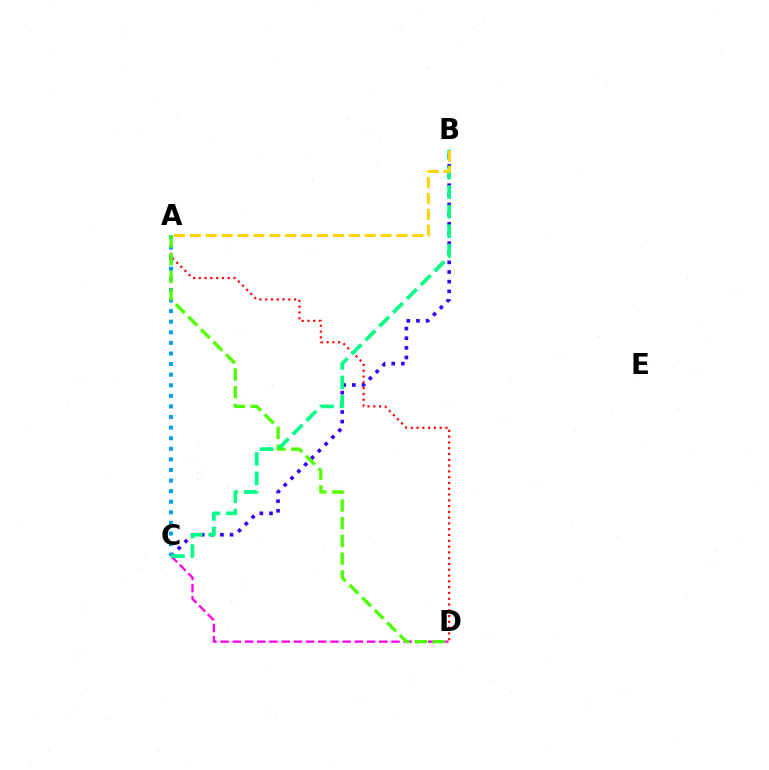{('B', 'C'): [{'color': '#3700ff', 'line_style': 'dotted', 'thickness': 2.62}, {'color': '#00ff86', 'line_style': 'dashed', 'thickness': 2.66}], ('A', 'D'): [{'color': '#ff0000', 'line_style': 'dotted', 'thickness': 1.57}, {'color': '#4fff00', 'line_style': 'dashed', 'thickness': 2.41}], ('C', 'D'): [{'color': '#ff00ed', 'line_style': 'dashed', 'thickness': 1.66}], ('A', 'C'): [{'color': '#009eff', 'line_style': 'dotted', 'thickness': 2.88}], ('A', 'B'): [{'color': '#ffd500', 'line_style': 'dashed', 'thickness': 2.16}]}